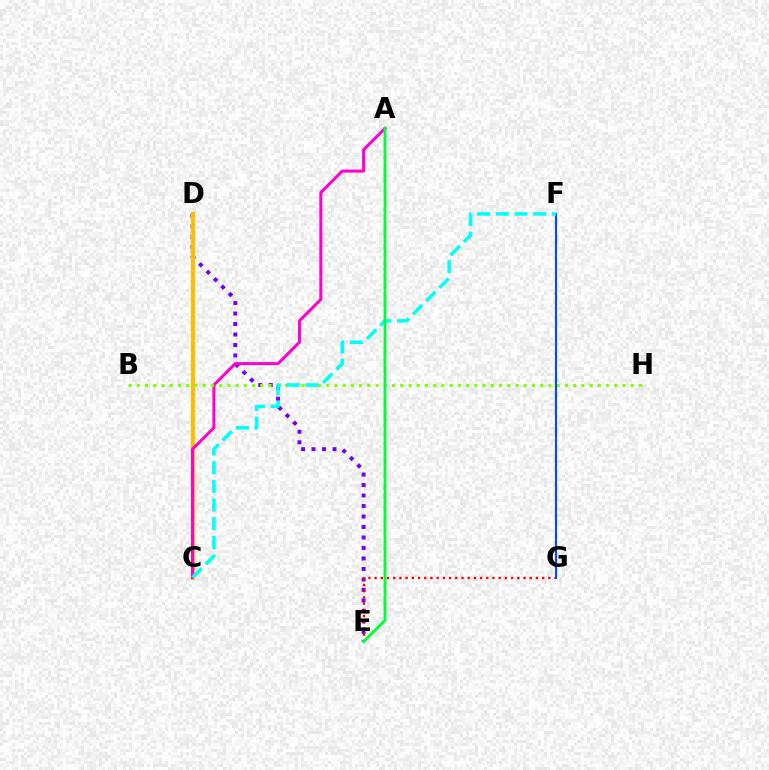{('D', 'E'): [{'color': '#7200ff', 'line_style': 'dotted', 'thickness': 2.85}], ('C', 'D'): [{'color': '#ffbd00', 'line_style': 'solid', 'thickness': 2.99}], ('E', 'G'): [{'color': '#ff0000', 'line_style': 'dotted', 'thickness': 1.69}], ('A', 'C'): [{'color': '#ff00cf', 'line_style': 'solid', 'thickness': 2.16}], ('B', 'H'): [{'color': '#84ff00', 'line_style': 'dotted', 'thickness': 2.24}], ('F', 'G'): [{'color': '#004bff', 'line_style': 'solid', 'thickness': 1.53}], ('C', 'F'): [{'color': '#00fff6', 'line_style': 'dashed', 'thickness': 2.54}], ('A', 'E'): [{'color': '#00ff39', 'line_style': 'solid', 'thickness': 2.07}]}